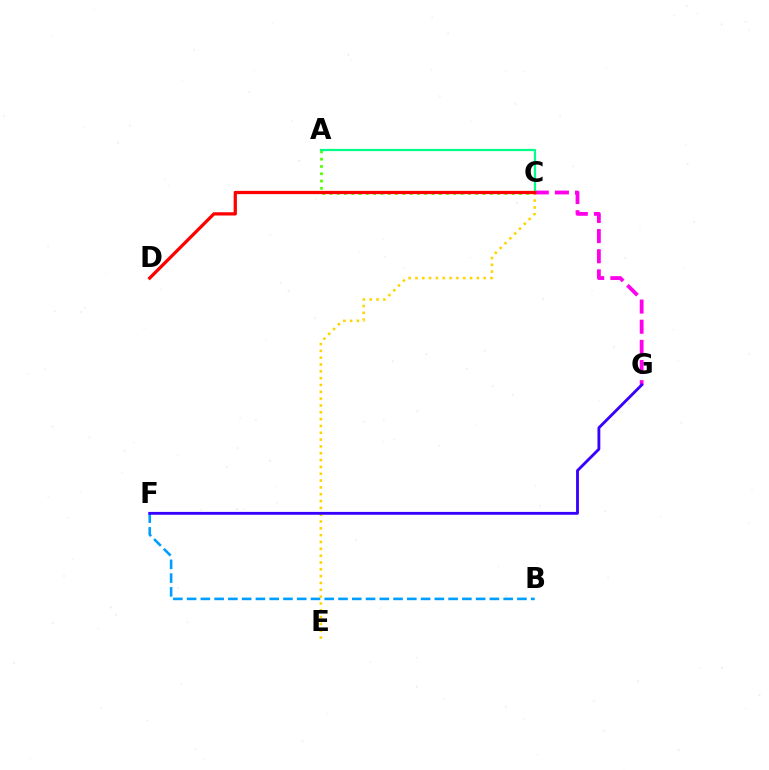{('A', 'C'): [{'color': '#4fff00', 'line_style': 'dotted', 'thickness': 1.98}, {'color': '#00ff86', 'line_style': 'solid', 'thickness': 1.6}], ('C', 'E'): [{'color': '#ffd500', 'line_style': 'dotted', 'thickness': 1.85}], ('C', 'G'): [{'color': '#ff00ed', 'line_style': 'dashed', 'thickness': 2.74}], ('B', 'F'): [{'color': '#009eff', 'line_style': 'dashed', 'thickness': 1.87}], ('F', 'G'): [{'color': '#3700ff', 'line_style': 'solid', 'thickness': 2.05}], ('C', 'D'): [{'color': '#ff0000', 'line_style': 'solid', 'thickness': 2.35}]}